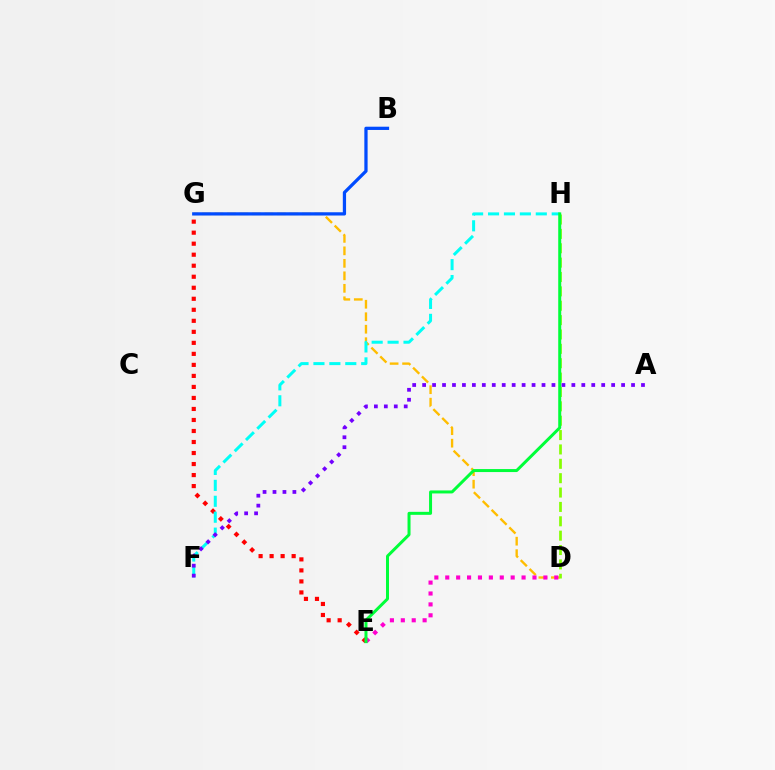{('D', 'G'): [{'color': '#ffbd00', 'line_style': 'dashed', 'thickness': 1.7}], ('E', 'G'): [{'color': '#ff0000', 'line_style': 'dotted', 'thickness': 2.99}], ('D', 'H'): [{'color': '#84ff00', 'line_style': 'dashed', 'thickness': 1.95}], ('F', 'H'): [{'color': '#00fff6', 'line_style': 'dashed', 'thickness': 2.16}], ('A', 'F'): [{'color': '#7200ff', 'line_style': 'dotted', 'thickness': 2.7}], ('D', 'E'): [{'color': '#ff00cf', 'line_style': 'dotted', 'thickness': 2.96}], ('B', 'G'): [{'color': '#004bff', 'line_style': 'solid', 'thickness': 2.34}], ('E', 'H'): [{'color': '#00ff39', 'line_style': 'solid', 'thickness': 2.16}]}